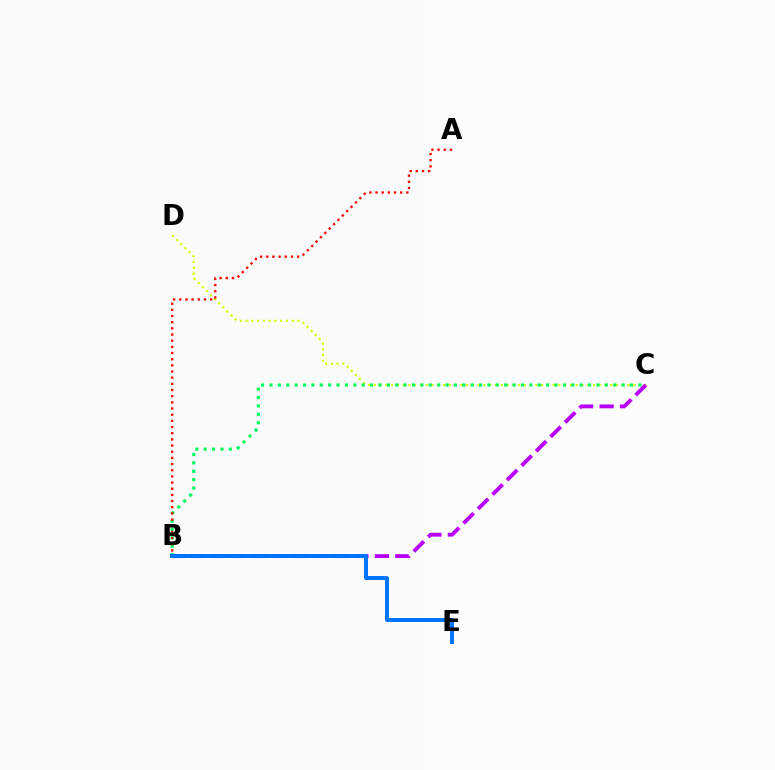{('C', 'D'): [{'color': '#d1ff00', 'line_style': 'dotted', 'thickness': 1.57}], ('B', 'C'): [{'color': '#00ff5c', 'line_style': 'dotted', 'thickness': 2.28}, {'color': '#b900ff', 'line_style': 'dashed', 'thickness': 2.78}], ('A', 'B'): [{'color': '#ff0000', 'line_style': 'dotted', 'thickness': 1.68}], ('B', 'E'): [{'color': '#0074ff', 'line_style': 'solid', 'thickness': 2.85}]}